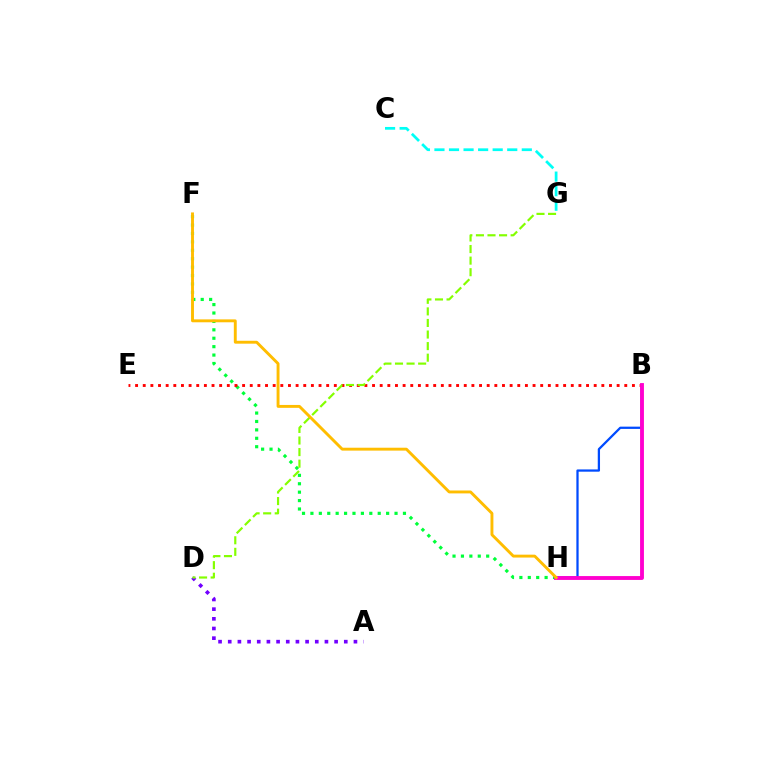{('A', 'D'): [{'color': '#7200ff', 'line_style': 'dotted', 'thickness': 2.63}], ('F', 'H'): [{'color': '#00ff39', 'line_style': 'dotted', 'thickness': 2.29}, {'color': '#ffbd00', 'line_style': 'solid', 'thickness': 2.09}], ('B', 'H'): [{'color': '#004bff', 'line_style': 'solid', 'thickness': 1.63}, {'color': '#ff00cf', 'line_style': 'solid', 'thickness': 2.78}], ('C', 'G'): [{'color': '#00fff6', 'line_style': 'dashed', 'thickness': 1.98}], ('B', 'E'): [{'color': '#ff0000', 'line_style': 'dotted', 'thickness': 2.08}], ('D', 'G'): [{'color': '#84ff00', 'line_style': 'dashed', 'thickness': 1.57}]}